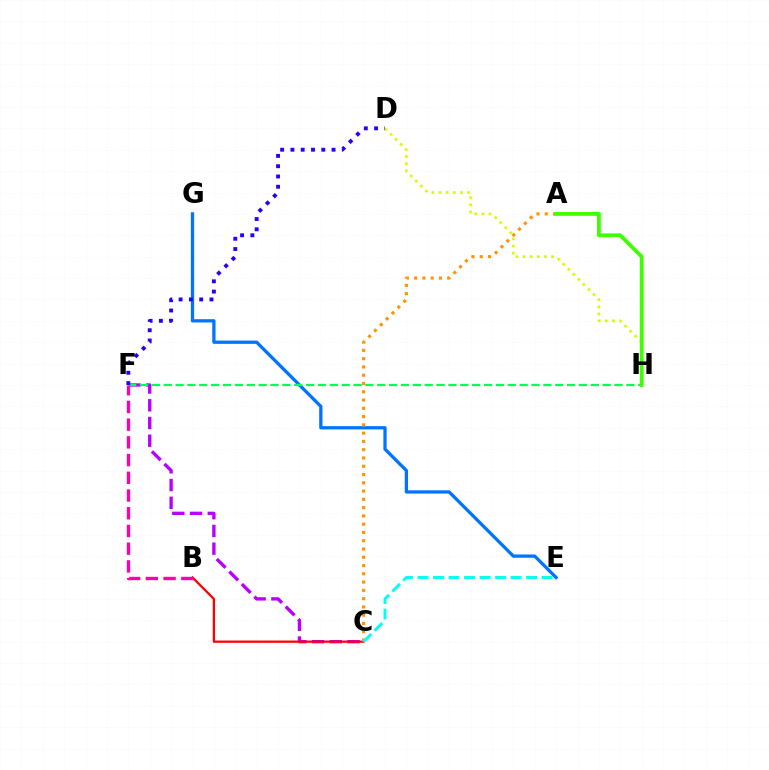{('E', 'G'): [{'color': '#0074ff', 'line_style': 'solid', 'thickness': 2.36}], ('C', 'F'): [{'color': '#b900ff', 'line_style': 'dashed', 'thickness': 2.41}], ('F', 'H'): [{'color': '#00ff5c', 'line_style': 'dashed', 'thickness': 1.61}], ('D', 'H'): [{'color': '#d1ff00', 'line_style': 'dotted', 'thickness': 1.94}], ('B', 'C'): [{'color': '#ff0000', 'line_style': 'solid', 'thickness': 1.63}], ('A', 'C'): [{'color': '#ff9400', 'line_style': 'dotted', 'thickness': 2.25}], ('A', 'H'): [{'color': '#3dff00', 'line_style': 'solid', 'thickness': 2.72}], ('B', 'F'): [{'color': '#ff00ac', 'line_style': 'dashed', 'thickness': 2.41}], ('C', 'E'): [{'color': '#00fff6', 'line_style': 'dashed', 'thickness': 2.11}], ('D', 'F'): [{'color': '#2500ff', 'line_style': 'dotted', 'thickness': 2.79}]}